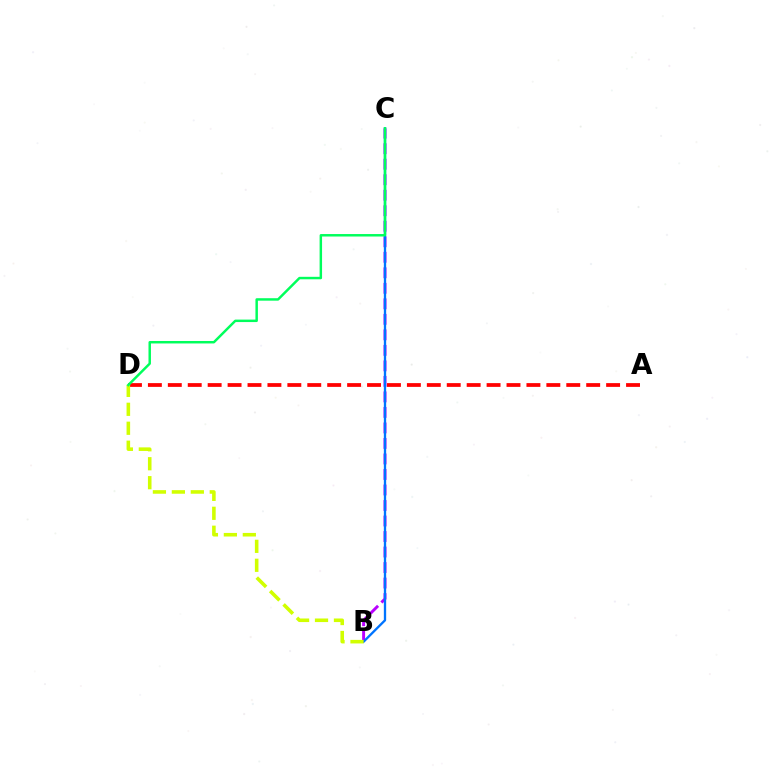{('B', 'C'): [{'color': '#b900ff', 'line_style': 'dashed', 'thickness': 2.11}, {'color': '#0074ff', 'line_style': 'solid', 'thickness': 1.67}], ('A', 'D'): [{'color': '#ff0000', 'line_style': 'dashed', 'thickness': 2.71}], ('B', 'D'): [{'color': '#d1ff00', 'line_style': 'dashed', 'thickness': 2.58}], ('C', 'D'): [{'color': '#00ff5c', 'line_style': 'solid', 'thickness': 1.78}]}